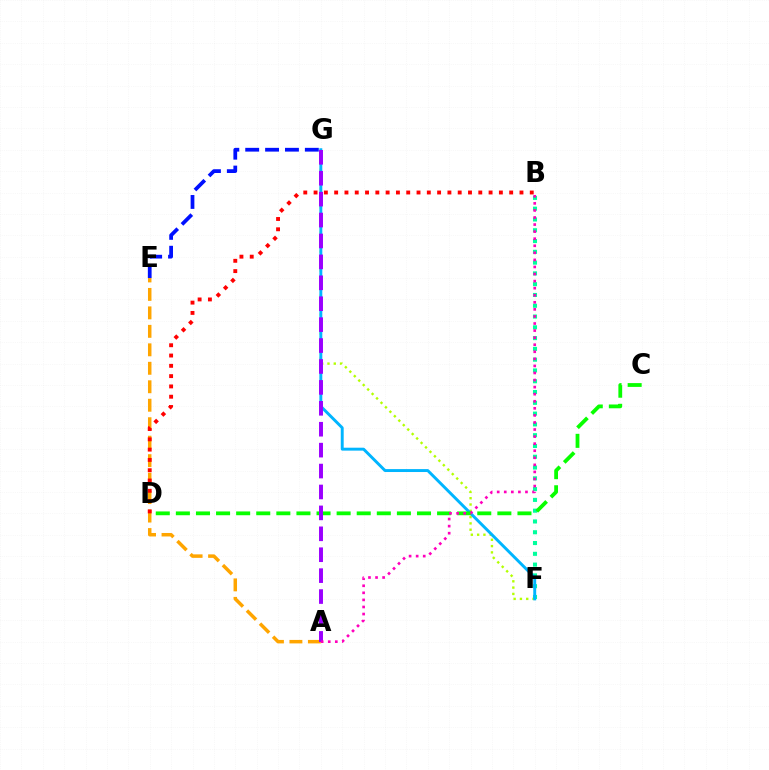{('F', 'G'): [{'color': '#b3ff00', 'line_style': 'dotted', 'thickness': 1.71}, {'color': '#00b5ff', 'line_style': 'solid', 'thickness': 2.11}], ('A', 'E'): [{'color': '#ffa500', 'line_style': 'dashed', 'thickness': 2.51}], ('B', 'F'): [{'color': '#00ff9d', 'line_style': 'dotted', 'thickness': 2.93}], ('C', 'D'): [{'color': '#08ff00', 'line_style': 'dashed', 'thickness': 2.73}], ('E', 'G'): [{'color': '#0010ff', 'line_style': 'dashed', 'thickness': 2.7}], ('B', 'D'): [{'color': '#ff0000', 'line_style': 'dotted', 'thickness': 2.8}], ('A', 'G'): [{'color': '#9b00ff', 'line_style': 'dashed', 'thickness': 2.84}], ('A', 'B'): [{'color': '#ff00bd', 'line_style': 'dotted', 'thickness': 1.92}]}